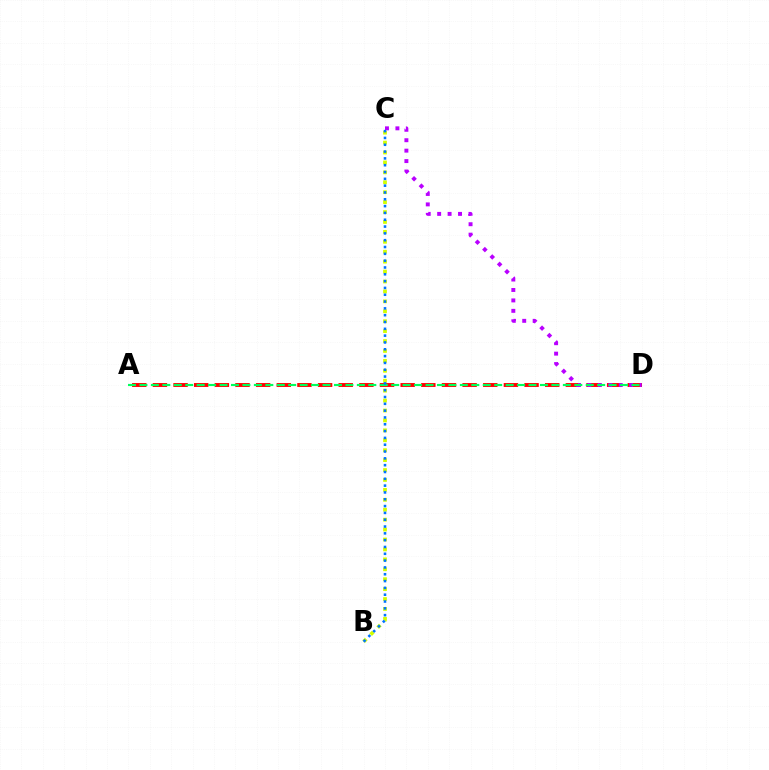{('A', 'D'): [{'color': '#ff0000', 'line_style': 'dashed', 'thickness': 2.8}, {'color': '#00ff5c', 'line_style': 'dashed', 'thickness': 1.55}], ('B', 'C'): [{'color': '#d1ff00', 'line_style': 'dotted', 'thickness': 2.7}, {'color': '#0074ff', 'line_style': 'dotted', 'thickness': 1.85}], ('C', 'D'): [{'color': '#b900ff', 'line_style': 'dotted', 'thickness': 2.83}]}